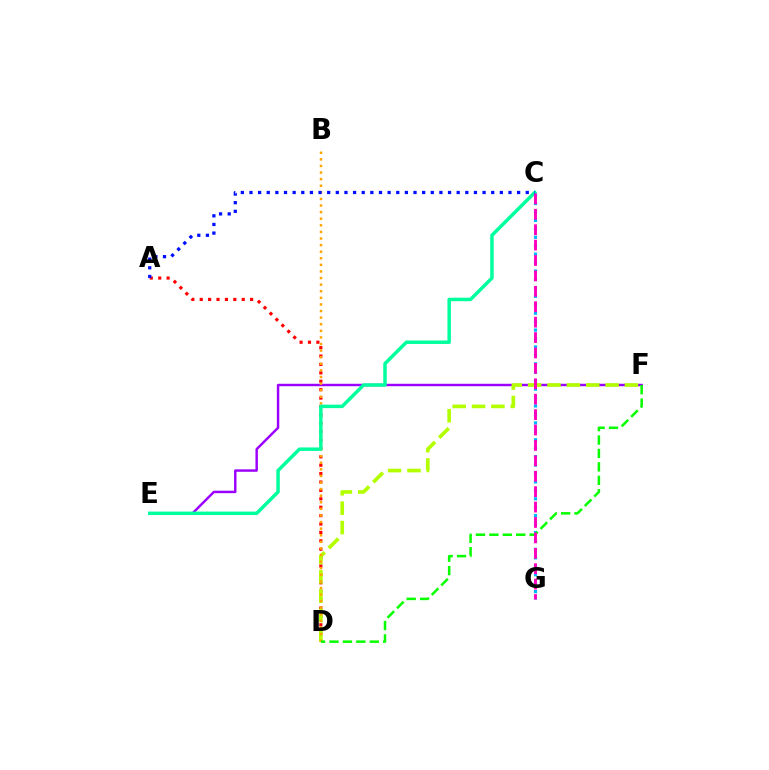{('E', 'F'): [{'color': '#9b00ff', 'line_style': 'solid', 'thickness': 1.76}], ('A', 'D'): [{'color': '#ff0000', 'line_style': 'dotted', 'thickness': 2.28}], ('D', 'F'): [{'color': '#b3ff00', 'line_style': 'dashed', 'thickness': 2.63}, {'color': '#08ff00', 'line_style': 'dashed', 'thickness': 1.82}], ('B', 'D'): [{'color': '#ffa500', 'line_style': 'dotted', 'thickness': 1.79}], ('C', 'E'): [{'color': '#00ff9d', 'line_style': 'solid', 'thickness': 2.5}], ('C', 'G'): [{'color': '#00b5ff', 'line_style': 'dotted', 'thickness': 2.29}, {'color': '#ff00bd', 'line_style': 'dashed', 'thickness': 2.09}], ('A', 'C'): [{'color': '#0010ff', 'line_style': 'dotted', 'thickness': 2.35}]}